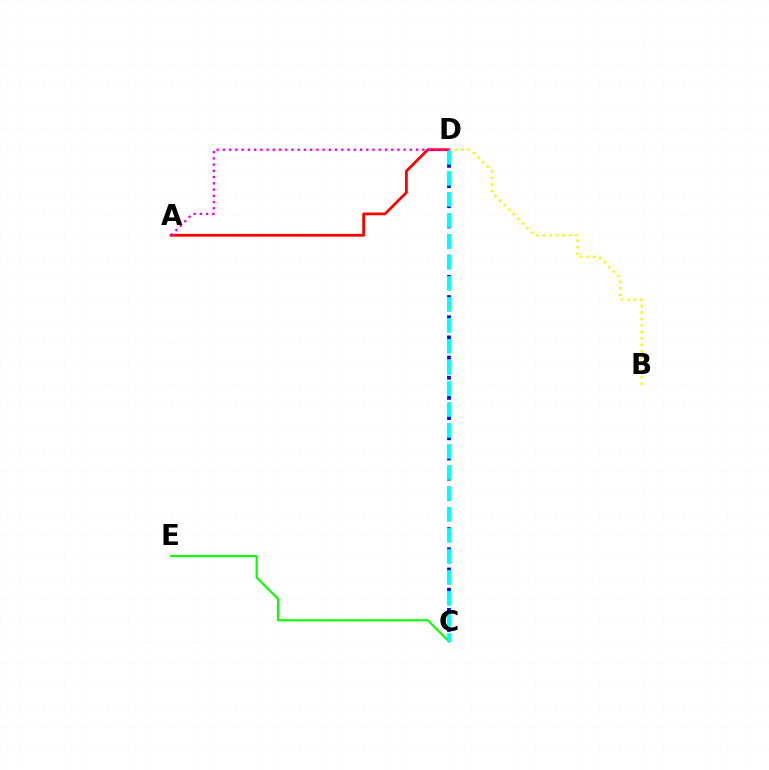{('C', 'D'): [{'color': '#0010ff', 'line_style': 'dotted', 'thickness': 2.74}, {'color': '#00fff6', 'line_style': 'dashed', 'thickness': 2.85}], ('C', 'E'): [{'color': '#08ff00', 'line_style': 'solid', 'thickness': 1.54}], ('A', 'D'): [{'color': '#ff0000', 'line_style': 'solid', 'thickness': 1.99}, {'color': '#ee00ff', 'line_style': 'dotted', 'thickness': 1.69}], ('B', 'D'): [{'color': '#fcf500', 'line_style': 'dotted', 'thickness': 1.76}]}